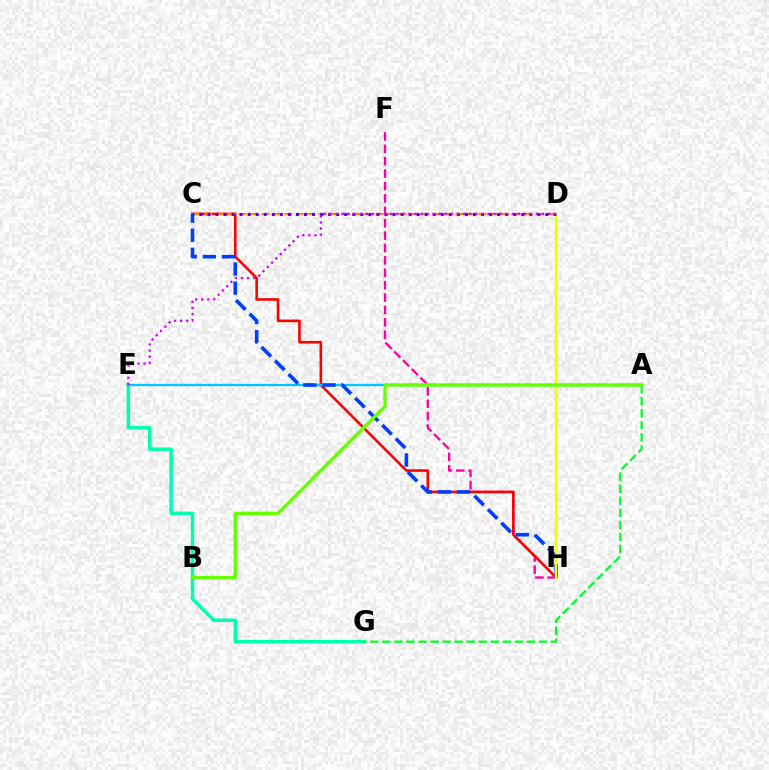{('E', 'G'): [{'color': '#00ffaf', 'line_style': 'solid', 'thickness': 2.51}], ('F', 'H'): [{'color': '#ff00a0', 'line_style': 'dashed', 'thickness': 1.68}], ('C', 'H'): [{'color': '#ff0000', 'line_style': 'solid', 'thickness': 1.87}, {'color': '#003fff', 'line_style': 'dashed', 'thickness': 2.6}], ('C', 'D'): [{'color': '#ff8800', 'line_style': 'dashed', 'thickness': 1.55}, {'color': '#4f00ff', 'line_style': 'dotted', 'thickness': 2.19}], ('A', 'E'): [{'color': '#00c7ff', 'line_style': 'solid', 'thickness': 1.67}], ('D', 'H'): [{'color': '#eeff00', 'line_style': 'solid', 'thickness': 1.76}], ('A', 'G'): [{'color': '#00ff27', 'line_style': 'dashed', 'thickness': 1.64}], ('D', 'E'): [{'color': '#d600ff', 'line_style': 'dotted', 'thickness': 1.65}], ('A', 'B'): [{'color': '#66ff00', 'line_style': 'solid', 'thickness': 2.39}]}